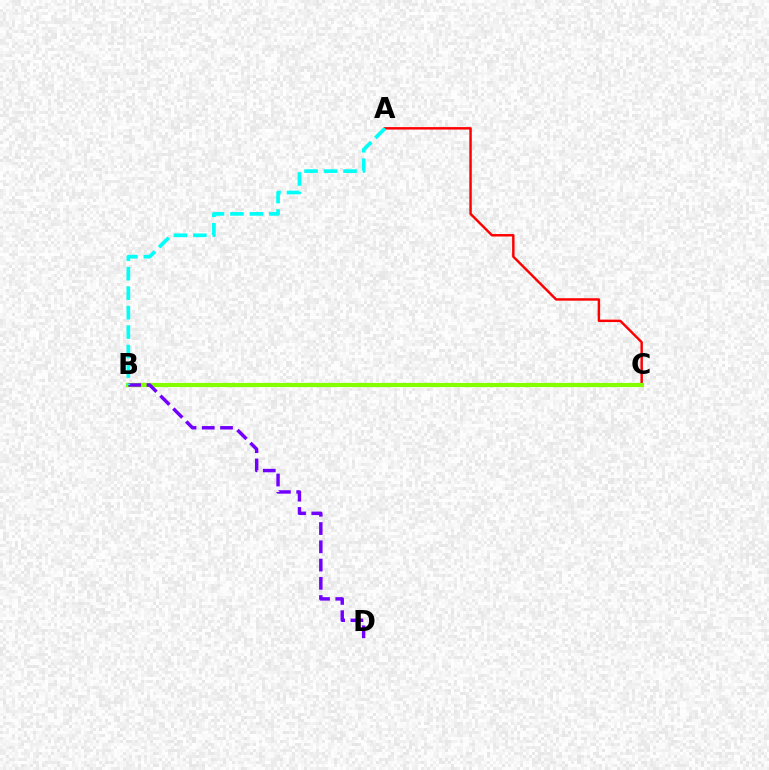{('A', 'C'): [{'color': '#ff0000', 'line_style': 'solid', 'thickness': 1.77}], ('B', 'C'): [{'color': '#84ff00', 'line_style': 'solid', 'thickness': 3.0}], ('B', 'D'): [{'color': '#7200ff', 'line_style': 'dashed', 'thickness': 2.48}], ('A', 'B'): [{'color': '#00fff6', 'line_style': 'dashed', 'thickness': 2.65}]}